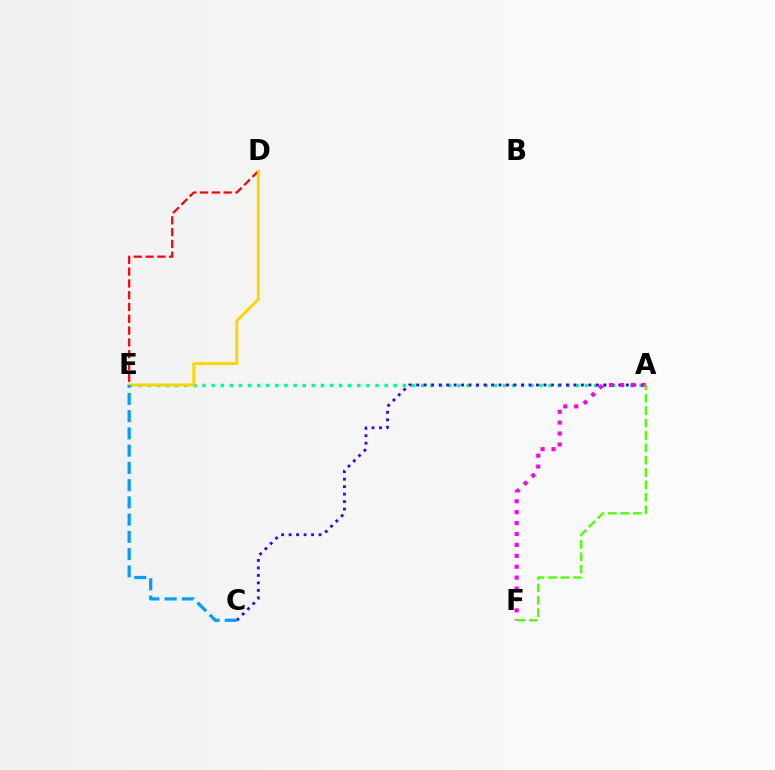{('A', 'E'): [{'color': '#00ff86', 'line_style': 'dotted', 'thickness': 2.47}], ('A', 'C'): [{'color': '#3700ff', 'line_style': 'dotted', 'thickness': 2.03}], ('D', 'E'): [{'color': '#ff0000', 'line_style': 'dashed', 'thickness': 1.6}, {'color': '#ffd500', 'line_style': 'solid', 'thickness': 2.11}], ('A', 'F'): [{'color': '#ff00ed', 'line_style': 'dotted', 'thickness': 2.96}, {'color': '#4fff00', 'line_style': 'dashed', 'thickness': 1.68}], ('C', 'E'): [{'color': '#009eff', 'line_style': 'dashed', 'thickness': 2.34}]}